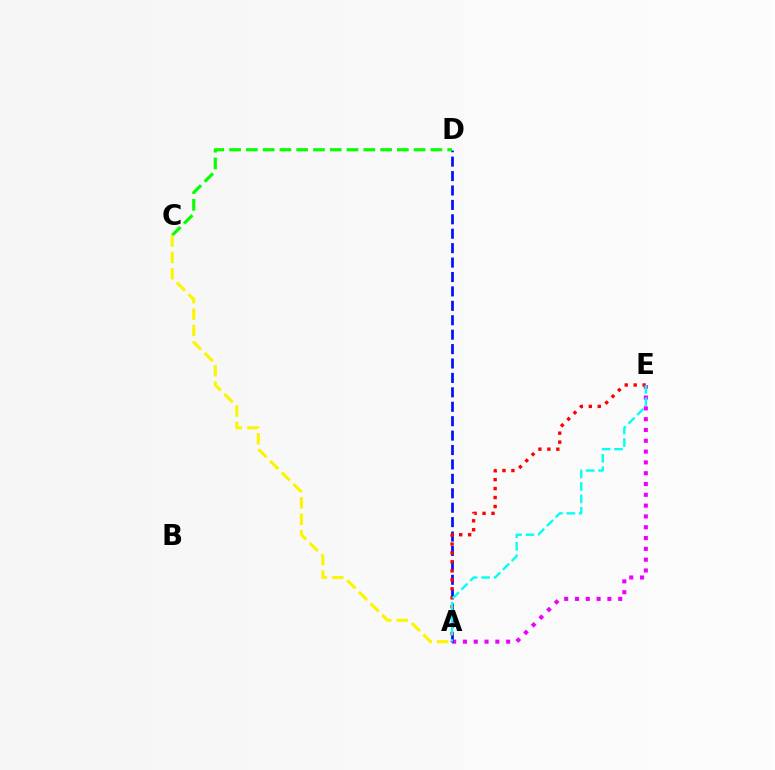{('A', 'E'): [{'color': '#ee00ff', 'line_style': 'dotted', 'thickness': 2.94}, {'color': '#ff0000', 'line_style': 'dotted', 'thickness': 2.43}, {'color': '#00fff6', 'line_style': 'dashed', 'thickness': 1.69}], ('A', 'D'): [{'color': '#0010ff', 'line_style': 'dashed', 'thickness': 1.96}], ('C', 'D'): [{'color': '#08ff00', 'line_style': 'dashed', 'thickness': 2.28}], ('A', 'C'): [{'color': '#fcf500', 'line_style': 'dashed', 'thickness': 2.23}]}